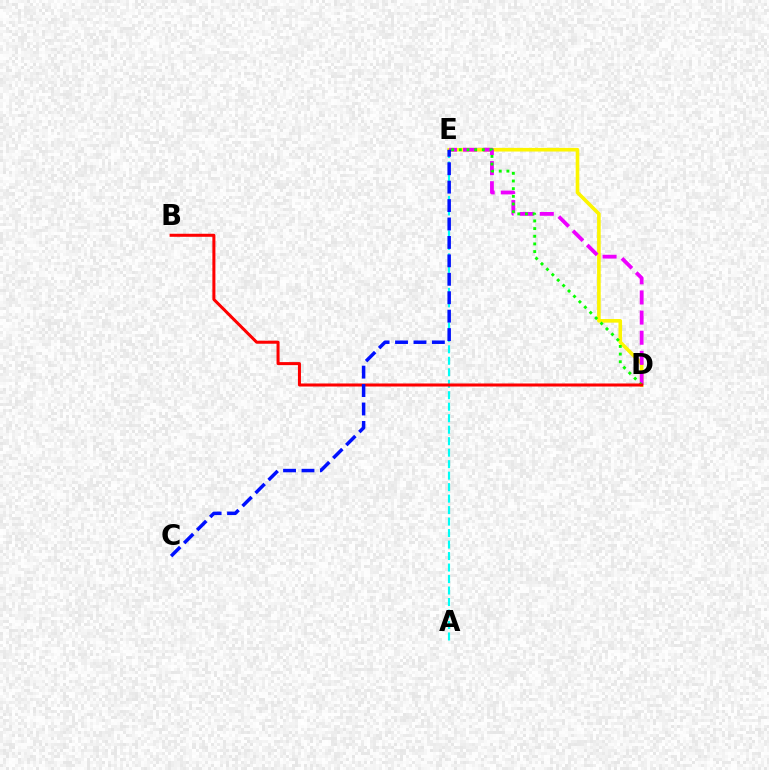{('D', 'E'): [{'color': '#fcf500', 'line_style': 'solid', 'thickness': 2.6}, {'color': '#ee00ff', 'line_style': 'dashed', 'thickness': 2.73}, {'color': '#08ff00', 'line_style': 'dotted', 'thickness': 2.08}], ('A', 'E'): [{'color': '#00fff6', 'line_style': 'dashed', 'thickness': 1.56}], ('B', 'D'): [{'color': '#ff0000', 'line_style': 'solid', 'thickness': 2.18}], ('C', 'E'): [{'color': '#0010ff', 'line_style': 'dashed', 'thickness': 2.5}]}